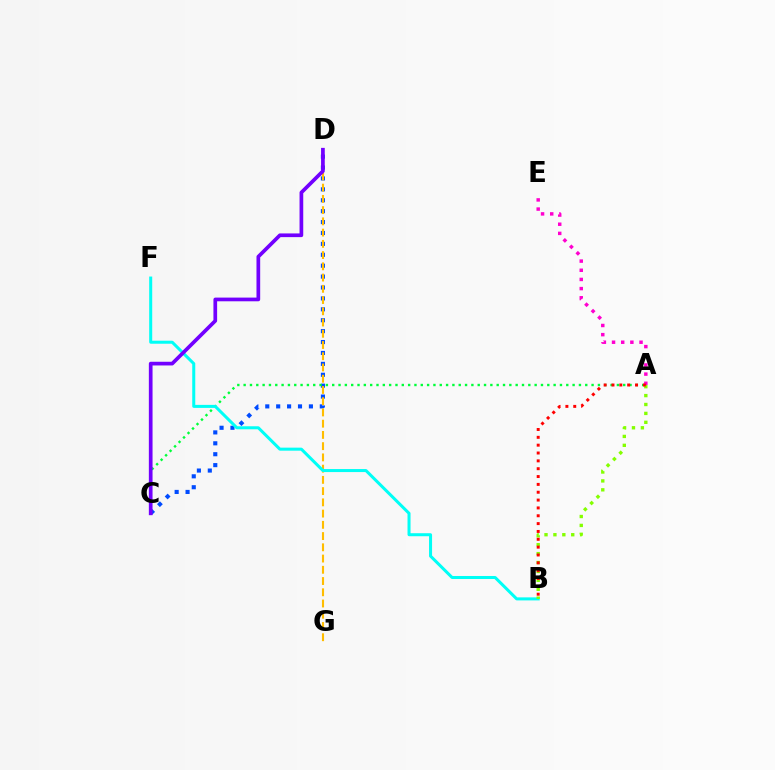{('C', 'D'): [{'color': '#004bff', 'line_style': 'dotted', 'thickness': 2.96}, {'color': '#7200ff', 'line_style': 'solid', 'thickness': 2.66}], ('A', 'E'): [{'color': '#ff00cf', 'line_style': 'dotted', 'thickness': 2.49}], ('A', 'C'): [{'color': '#00ff39', 'line_style': 'dotted', 'thickness': 1.72}], ('D', 'G'): [{'color': '#ffbd00', 'line_style': 'dashed', 'thickness': 1.53}], ('B', 'F'): [{'color': '#00fff6', 'line_style': 'solid', 'thickness': 2.18}], ('A', 'B'): [{'color': '#84ff00', 'line_style': 'dotted', 'thickness': 2.42}, {'color': '#ff0000', 'line_style': 'dotted', 'thickness': 2.13}]}